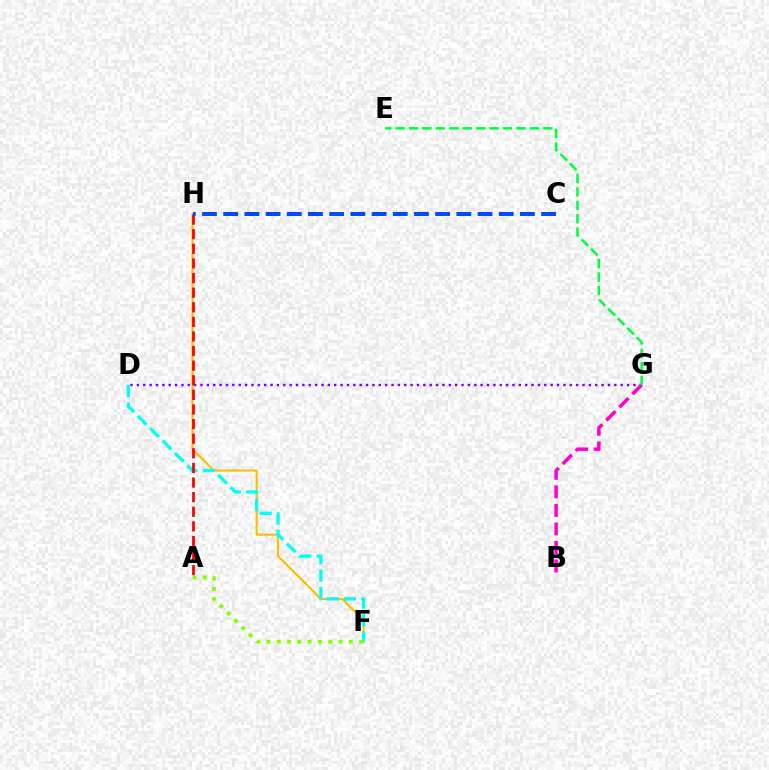{('D', 'G'): [{'color': '#7200ff', 'line_style': 'dotted', 'thickness': 1.73}], ('F', 'H'): [{'color': '#ffbd00', 'line_style': 'solid', 'thickness': 1.54}], ('B', 'G'): [{'color': '#ff00cf', 'line_style': 'dashed', 'thickness': 2.52}], ('D', 'F'): [{'color': '#00fff6', 'line_style': 'dashed', 'thickness': 2.37}], ('A', 'H'): [{'color': '#ff0000', 'line_style': 'dashed', 'thickness': 1.98}], ('C', 'H'): [{'color': '#004bff', 'line_style': 'dashed', 'thickness': 2.88}], ('E', 'G'): [{'color': '#00ff39', 'line_style': 'dashed', 'thickness': 1.83}], ('A', 'F'): [{'color': '#84ff00', 'line_style': 'dotted', 'thickness': 2.79}]}